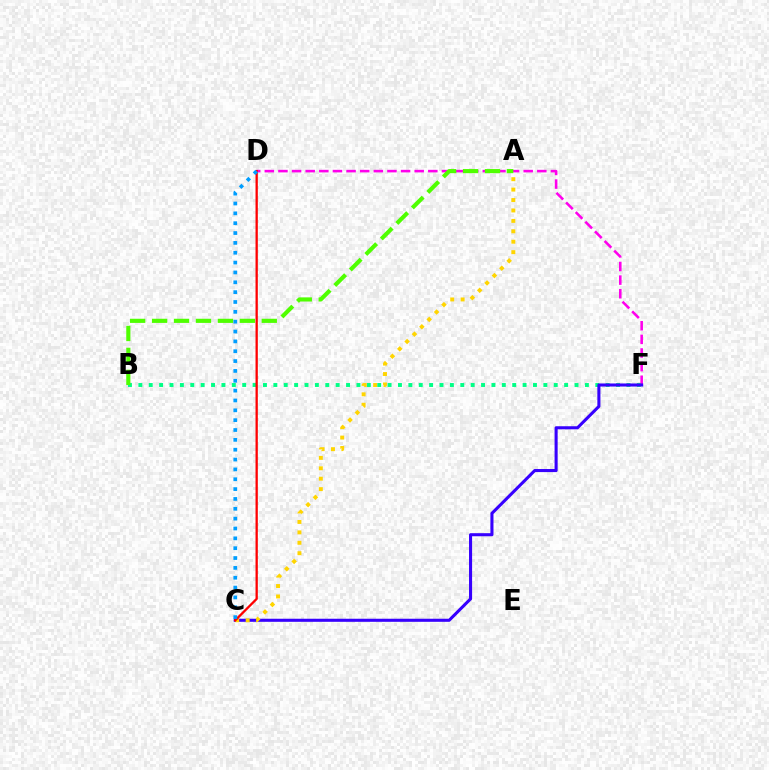{('D', 'F'): [{'color': '#ff00ed', 'line_style': 'dashed', 'thickness': 1.85}], ('B', 'F'): [{'color': '#00ff86', 'line_style': 'dotted', 'thickness': 2.82}], ('C', 'F'): [{'color': '#3700ff', 'line_style': 'solid', 'thickness': 2.21}], ('A', 'C'): [{'color': '#ffd500', 'line_style': 'dotted', 'thickness': 2.83}], ('C', 'D'): [{'color': '#ff0000', 'line_style': 'solid', 'thickness': 1.66}, {'color': '#009eff', 'line_style': 'dotted', 'thickness': 2.68}], ('A', 'B'): [{'color': '#4fff00', 'line_style': 'dashed', 'thickness': 2.98}]}